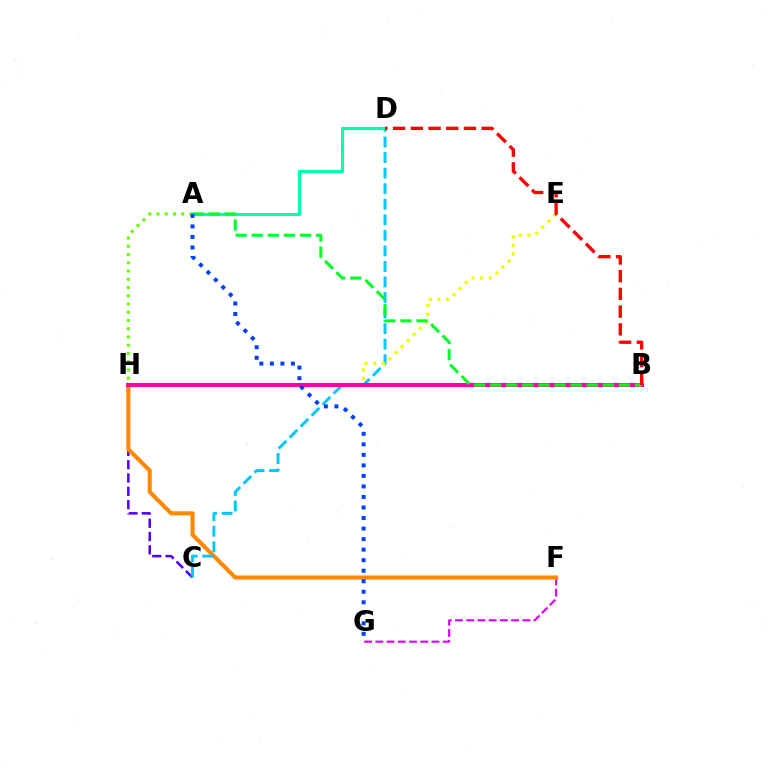{('F', 'G'): [{'color': '#d600ff', 'line_style': 'dashed', 'thickness': 1.52}], ('C', 'H'): [{'color': '#4f00ff', 'line_style': 'dashed', 'thickness': 1.81}], ('F', 'H'): [{'color': '#ff8800', 'line_style': 'solid', 'thickness': 2.94}], ('A', 'H'): [{'color': '#66ff00', 'line_style': 'dotted', 'thickness': 2.24}], ('C', 'D'): [{'color': '#00c7ff', 'line_style': 'dashed', 'thickness': 2.11}], ('A', 'D'): [{'color': '#00ffaf', 'line_style': 'solid', 'thickness': 2.27}], ('E', 'H'): [{'color': '#eeff00', 'line_style': 'dotted', 'thickness': 2.34}], ('B', 'H'): [{'color': '#ff00a0', 'line_style': 'solid', 'thickness': 2.92}], ('A', 'B'): [{'color': '#00ff27', 'line_style': 'dashed', 'thickness': 2.19}], ('A', 'G'): [{'color': '#003fff', 'line_style': 'dotted', 'thickness': 2.86}], ('B', 'D'): [{'color': '#ff0000', 'line_style': 'dashed', 'thickness': 2.41}]}